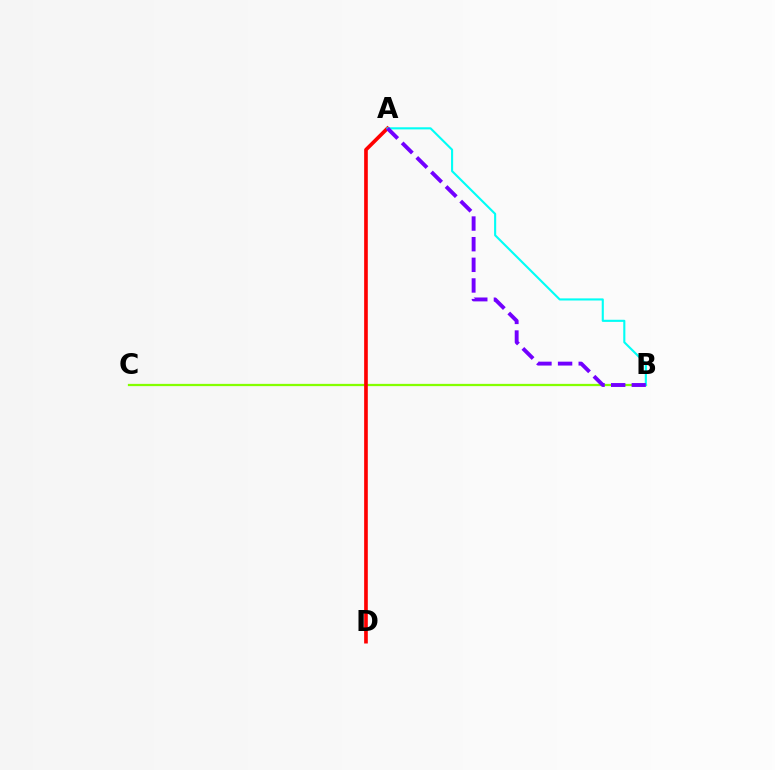{('B', 'C'): [{'color': '#84ff00', 'line_style': 'solid', 'thickness': 1.63}], ('A', 'D'): [{'color': '#ff0000', 'line_style': 'solid', 'thickness': 2.63}], ('A', 'B'): [{'color': '#00fff6', 'line_style': 'solid', 'thickness': 1.52}, {'color': '#7200ff', 'line_style': 'dashed', 'thickness': 2.8}]}